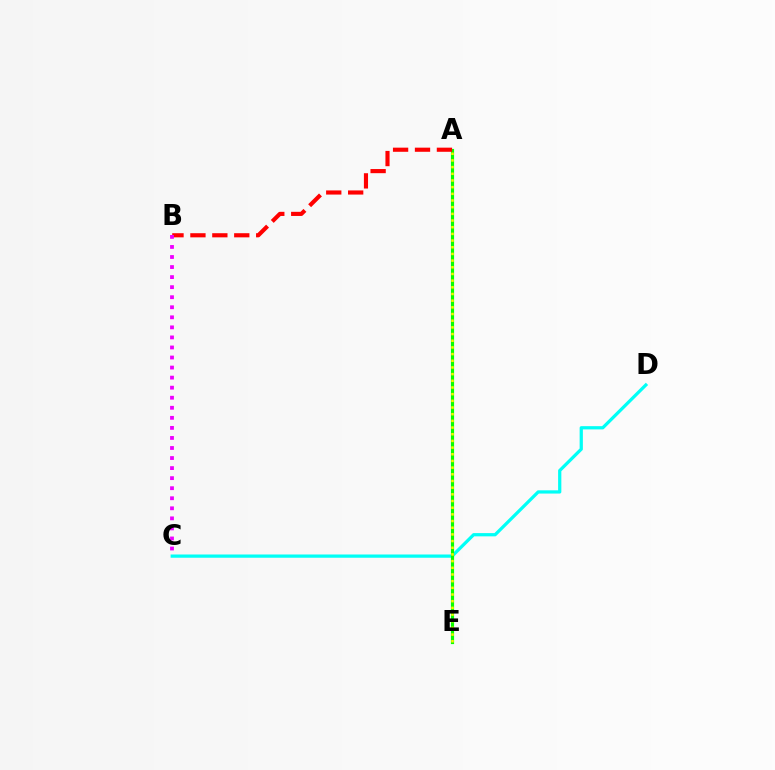{('A', 'E'): [{'color': '#0010ff', 'line_style': 'solid', 'thickness': 1.92}, {'color': '#08ff00', 'line_style': 'solid', 'thickness': 2.29}, {'color': '#fcf500', 'line_style': 'dotted', 'thickness': 1.81}], ('C', 'D'): [{'color': '#00fff6', 'line_style': 'solid', 'thickness': 2.34}], ('A', 'B'): [{'color': '#ff0000', 'line_style': 'dashed', 'thickness': 2.98}], ('B', 'C'): [{'color': '#ee00ff', 'line_style': 'dotted', 'thickness': 2.73}]}